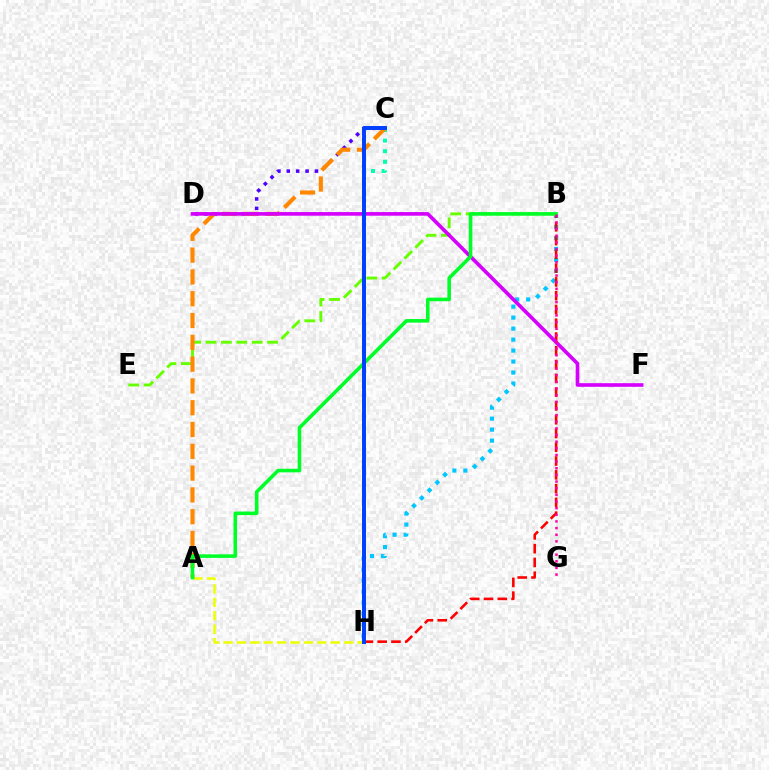{('C', 'D'): [{'color': '#4f00ff', 'line_style': 'dotted', 'thickness': 2.55}], ('B', 'E'): [{'color': '#66ff00', 'line_style': 'dashed', 'thickness': 2.09}], ('A', 'H'): [{'color': '#eeff00', 'line_style': 'dashed', 'thickness': 1.82}], ('B', 'H'): [{'color': '#00c7ff', 'line_style': 'dotted', 'thickness': 2.99}, {'color': '#ff0000', 'line_style': 'dashed', 'thickness': 1.87}], ('C', 'H'): [{'color': '#00ffaf', 'line_style': 'dotted', 'thickness': 2.88}, {'color': '#003fff', 'line_style': 'solid', 'thickness': 2.85}], ('A', 'C'): [{'color': '#ff8800', 'line_style': 'dashed', 'thickness': 2.96}], ('D', 'F'): [{'color': '#d600ff', 'line_style': 'solid', 'thickness': 2.62}], ('A', 'B'): [{'color': '#00ff27', 'line_style': 'solid', 'thickness': 2.58}], ('B', 'G'): [{'color': '#ff00a0', 'line_style': 'dotted', 'thickness': 1.81}]}